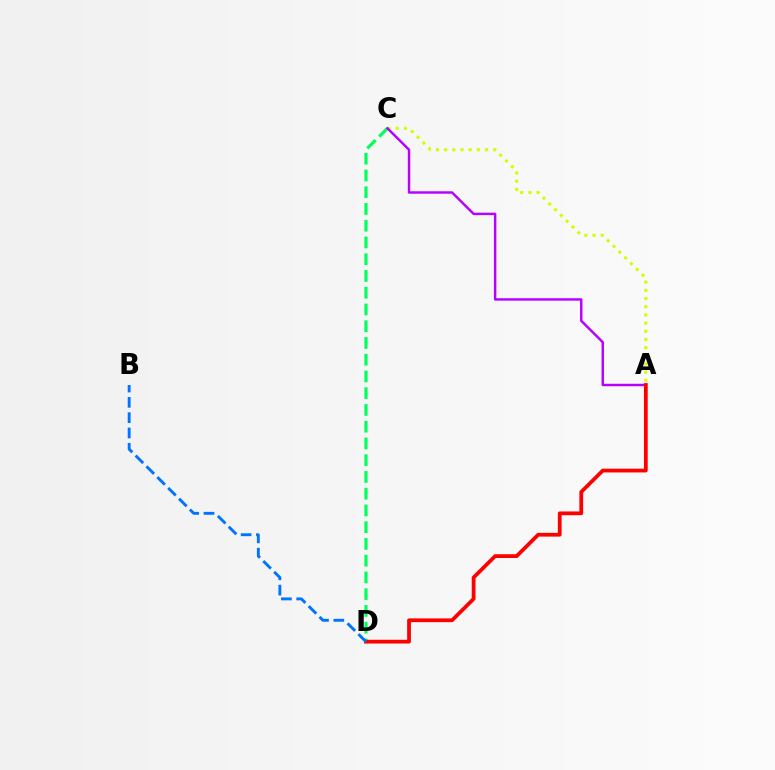{('A', 'C'): [{'color': '#d1ff00', 'line_style': 'dotted', 'thickness': 2.22}, {'color': '#b900ff', 'line_style': 'solid', 'thickness': 1.76}], ('C', 'D'): [{'color': '#00ff5c', 'line_style': 'dashed', 'thickness': 2.28}], ('A', 'D'): [{'color': '#ff0000', 'line_style': 'solid', 'thickness': 2.71}], ('B', 'D'): [{'color': '#0074ff', 'line_style': 'dashed', 'thickness': 2.08}]}